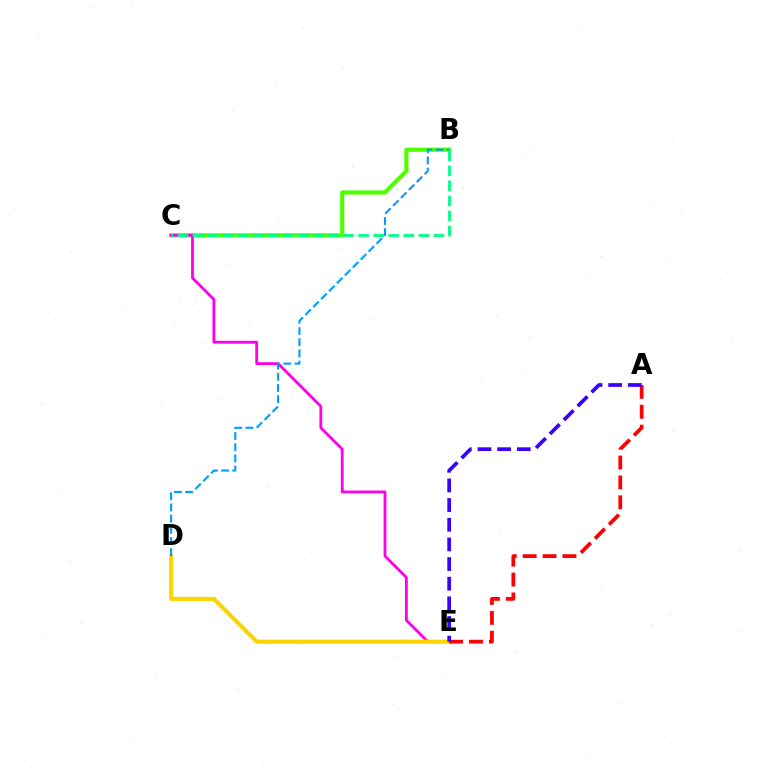{('B', 'C'): [{'color': '#4fff00', 'line_style': 'solid', 'thickness': 3.0}, {'color': '#00ff86', 'line_style': 'dashed', 'thickness': 2.05}], ('C', 'E'): [{'color': '#ff00ed', 'line_style': 'solid', 'thickness': 2.02}], ('D', 'E'): [{'color': '#ffd500', 'line_style': 'solid', 'thickness': 2.96}], ('B', 'D'): [{'color': '#009eff', 'line_style': 'dashed', 'thickness': 1.52}], ('A', 'E'): [{'color': '#ff0000', 'line_style': 'dashed', 'thickness': 2.7}, {'color': '#3700ff', 'line_style': 'dashed', 'thickness': 2.67}]}